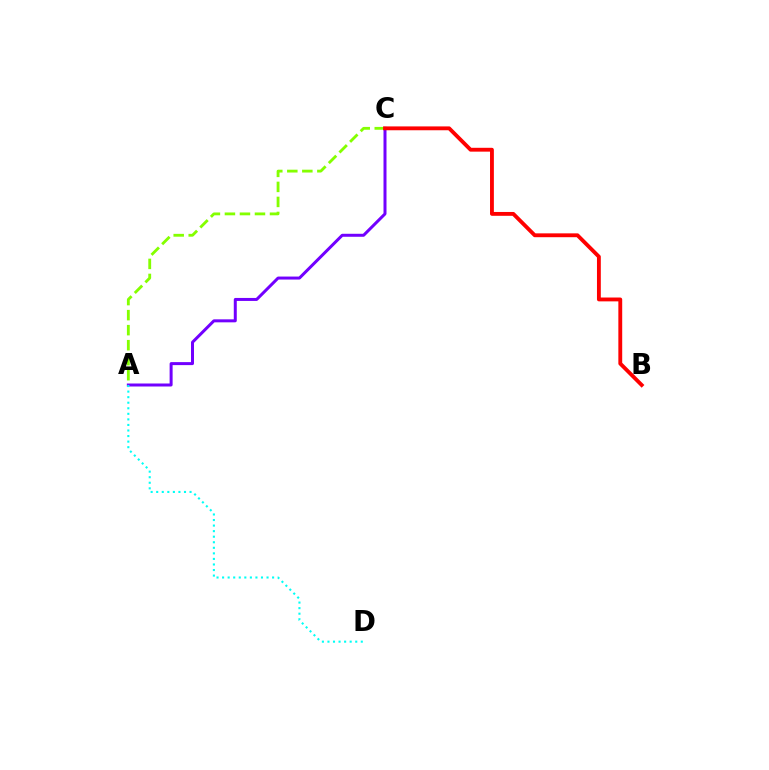{('A', 'C'): [{'color': '#7200ff', 'line_style': 'solid', 'thickness': 2.16}, {'color': '#84ff00', 'line_style': 'dashed', 'thickness': 2.04}], ('A', 'D'): [{'color': '#00fff6', 'line_style': 'dotted', 'thickness': 1.51}], ('B', 'C'): [{'color': '#ff0000', 'line_style': 'solid', 'thickness': 2.77}]}